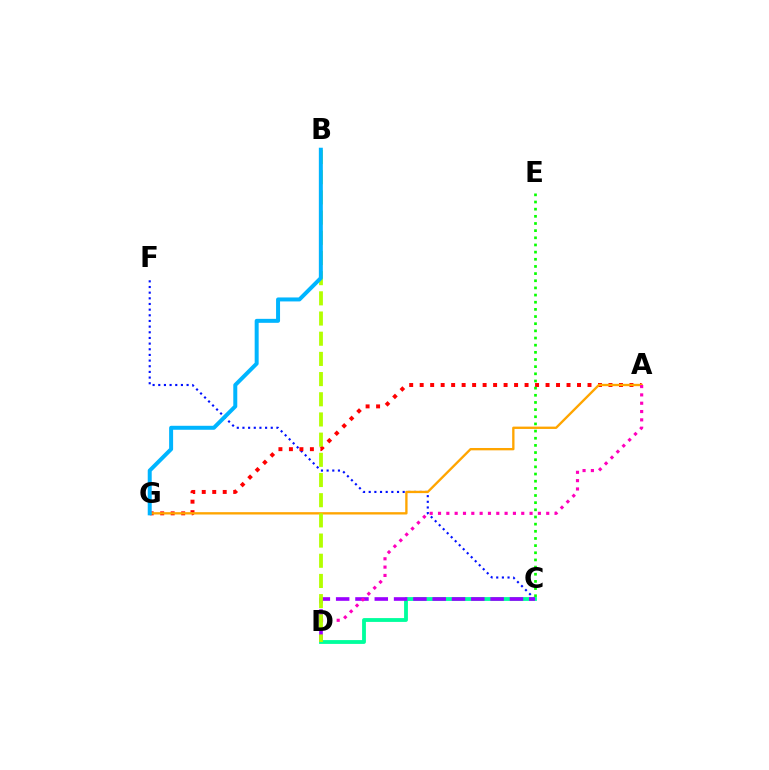{('C', 'F'): [{'color': '#0010ff', 'line_style': 'dotted', 'thickness': 1.54}], ('A', 'G'): [{'color': '#ff0000', 'line_style': 'dotted', 'thickness': 2.85}, {'color': '#ffa500', 'line_style': 'solid', 'thickness': 1.68}], ('C', 'D'): [{'color': '#00ff9d', 'line_style': 'solid', 'thickness': 2.75}, {'color': '#9b00ff', 'line_style': 'dashed', 'thickness': 2.62}], ('A', 'D'): [{'color': '#ff00bd', 'line_style': 'dotted', 'thickness': 2.26}], ('B', 'D'): [{'color': '#b3ff00', 'line_style': 'dashed', 'thickness': 2.74}], ('C', 'E'): [{'color': '#08ff00', 'line_style': 'dotted', 'thickness': 1.94}], ('B', 'G'): [{'color': '#00b5ff', 'line_style': 'solid', 'thickness': 2.87}]}